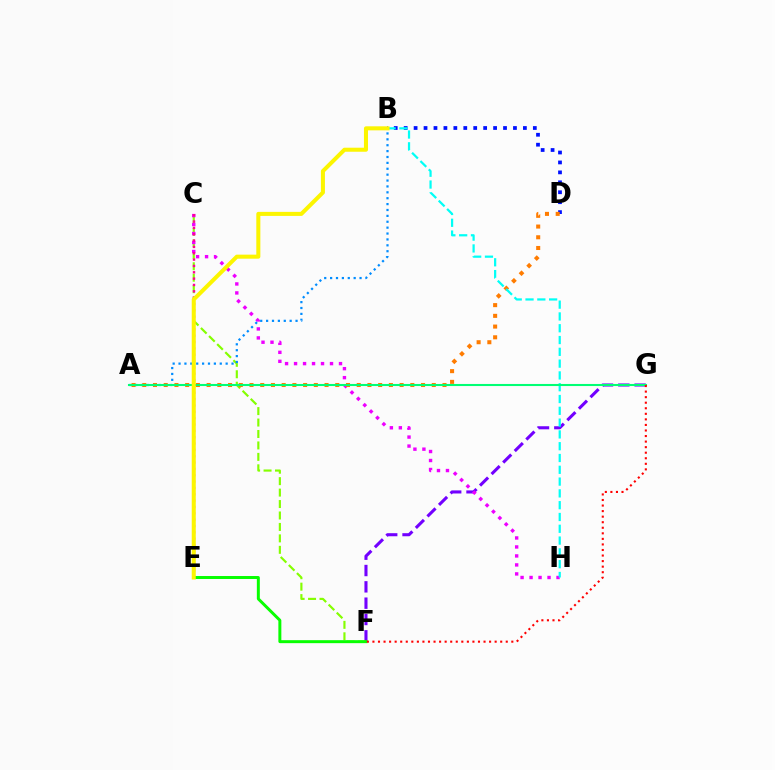{('F', 'G'): [{'color': '#7200ff', 'line_style': 'dashed', 'thickness': 2.22}, {'color': '#ff0000', 'line_style': 'dotted', 'thickness': 1.51}], ('B', 'D'): [{'color': '#0010ff', 'line_style': 'dotted', 'thickness': 2.7}], ('C', 'F'): [{'color': '#84ff00', 'line_style': 'dashed', 'thickness': 1.56}], ('C', 'H'): [{'color': '#ee00ff', 'line_style': 'dotted', 'thickness': 2.44}], ('C', 'E'): [{'color': '#ff0094', 'line_style': 'dotted', 'thickness': 1.72}], ('A', 'D'): [{'color': '#ff7c00', 'line_style': 'dotted', 'thickness': 2.91}], ('B', 'H'): [{'color': '#00fff6', 'line_style': 'dashed', 'thickness': 1.6}], ('E', 'F'): [{'color': '#08ff00', 'line_style': 'solid', 'thickness': 2.14}], ('A', 'B'): [{'color': '#008cff', 'line_style': 'dotted', 'thickness': 1.6}], ('A', 'G'): [{'color': '#00ff74', 'line_style': 'solid', 'thickness': 1.5}], ('B', 'E'): [{'color': '#fcf500', 'line_style': 'solid', 'thickness': 2.91}]}